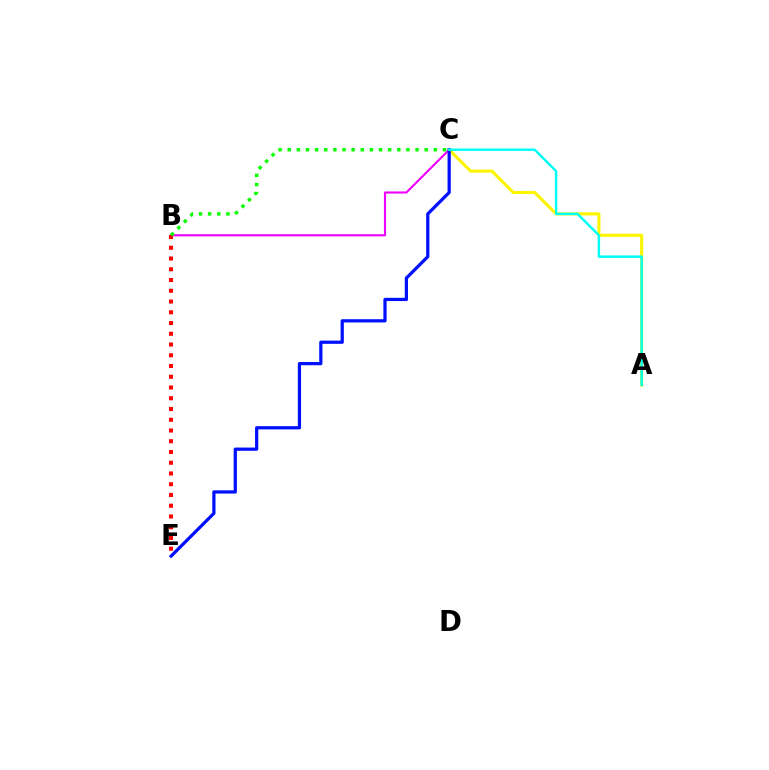{('B', 'C'): [{'color': '#ee00ff', 'line_style': 'solid', 'thickness': 1.53}, {'color': '#08ff00', 'line_style': 'dotted', 'thickness': 2.48}], ('A', 'C'): [{'color': '#fcf500', 'line_style': 'solid', 'thickness': 2.23}, {'color': '#00fff6', 'line_style': 'solid', 'thickness': 1.77}], ('B', 'E'): [{'color': '#ff0000', 'line_style': 'dotted', 'thickness': 2.92}], ('C', 'E'): [{'color': '#0010ff', 'line_style': 'solid', 'thickness': 2.33}]}